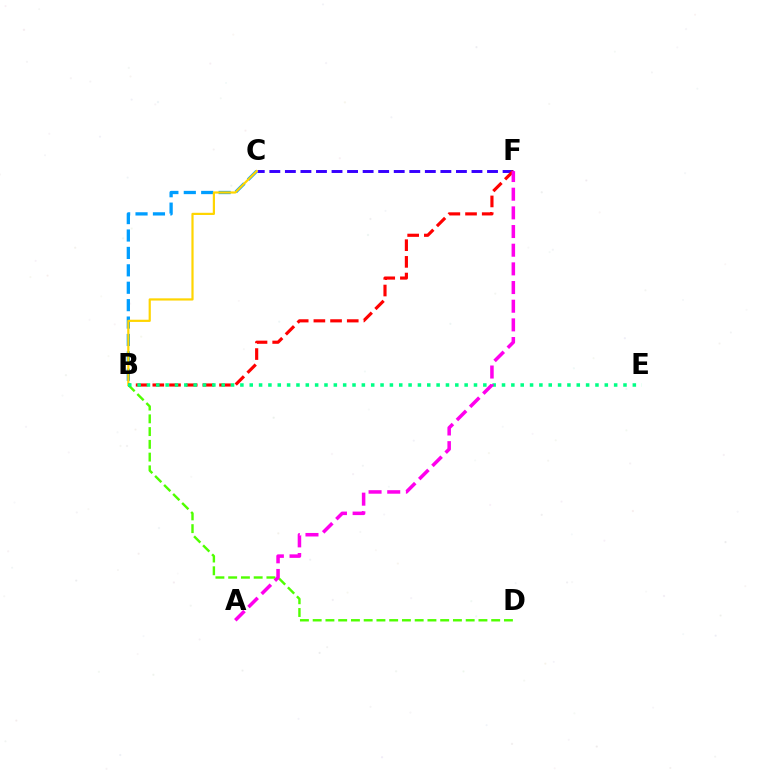{('B', 'D'): [{'color': '#4fff00', 'line_style': 'dashed', 'thickness': 1.73}], ('C', 'F'): [{'color': '#3700ff', 'line_style': 'dashed', 'thickness': 2.11}], ('B', 'C'): [{'color': '#009eff', 'line_style': 'dashed', 'thickness': 2.37}, {'color': '#ffd500', 'line_style': 'solid', 'thickness': 1.59}], ('B', 'F'): [{'color': '#ff0000', 'line_style': 'dashed', 'thickness': 2.27}], ('B', 'E'): [{'color': '#00ff86', 'line_style': 'dotted', 'thickness': 2.54}], ('A', 'F'): [{'color': '#ff00ed', 'line_style': 'dashed', 'thickness': 2.54}]}